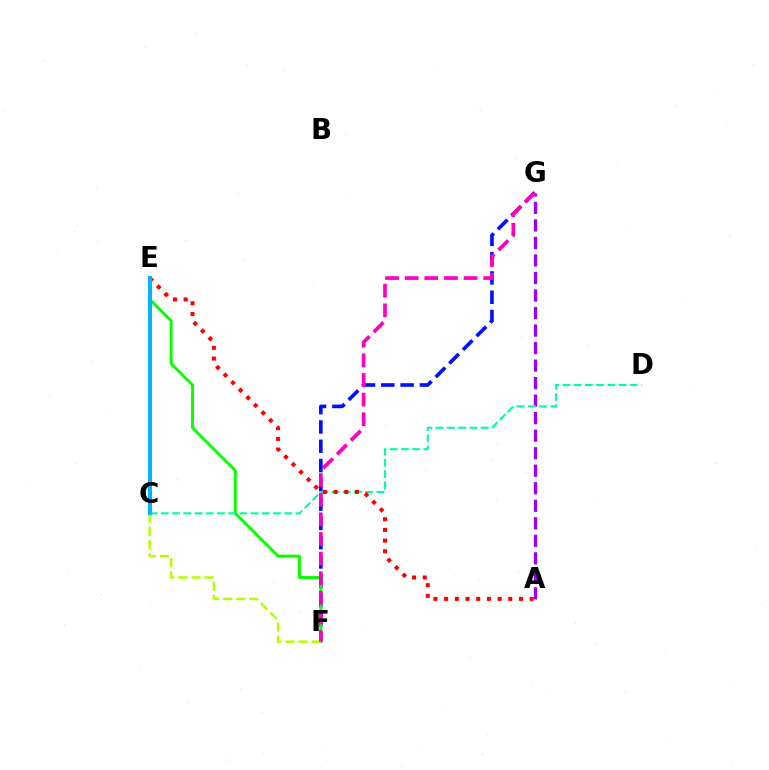{('C', 'E'): [{'color': '#ffa500', 'line_style': 'dotted', 'thickness': 1.66}, {'color': '#00b5ff', 'line_style': 'solid', 'thickness': 2.89}], ('F', 'G'): [{'color': '#0010ff', 'line_style': 'dashed', 'thickness': 2.62}, {'color': '#ff00bd', 'line_style': 'dashed', 'thickness': 2.67}], ('A', 'G'): [{'color': '#9b00ff', 'line_style': 'dashed', 'thickness': 2.38}], ('E', 'F'): [{'color': '#08ff00', 'line_style': 'solid', 'thickness': 2.1}], ('C', 'D'): [{'color': '#00ff9d', 'line_style': 'dashed', 'thickness': 1.52}], ('A', 'E'): [{'color': '#ff0000', 'line_style': 'dotted', 'thickness': 2.9}], ('C', 'F'): [{'color': '#b3ff00', 'line_style': 'dashed', 'thickness': 1.8}]}